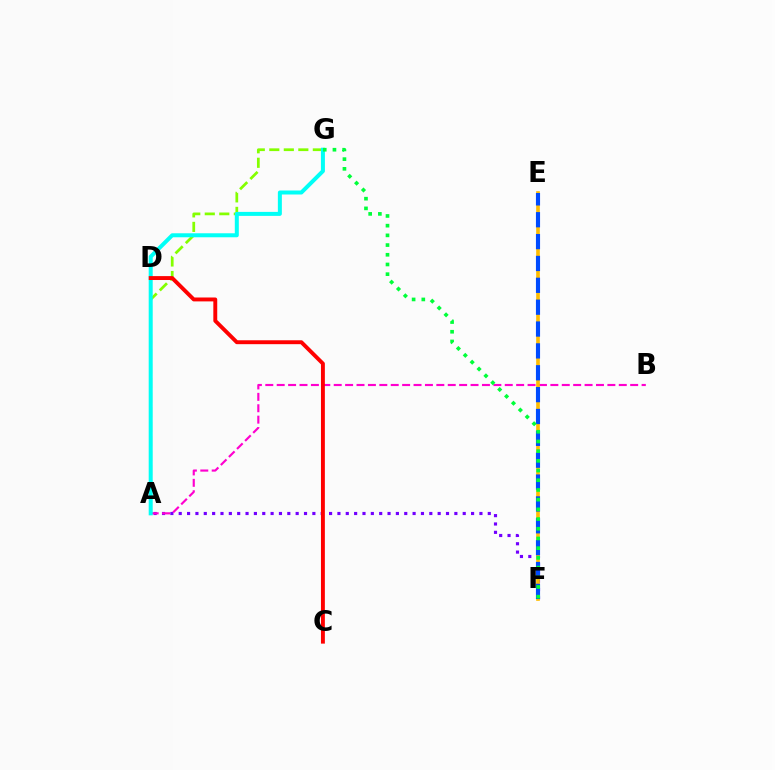{('A', 'F'): [{'color': '#7200ff', 'line_style': 'dotted', 'thickness': 2.27}], ('A', 'G'): [{'color': '#84ff00', 'line_style': 'dashed', 'thickness': 1.97}, {'color': '#00fff6', 'line_style': 'solid', 'thickness': 2.88}], ('A', 'B'): [{'color': '#ff00cf', 'line_style': 'dashed', 'thickness': 1.55}], ('E', 'F'): [{'color': '#ffbd00', 'line_style': 'solid', 'thickness': 2.63}, {'color': '#004bff', 'line_style': 'dashed', 'thickness': 2.97}], ('F', 'G'): [{'color': '#00ff39', 'line_style': 'dotted', 'thickness': 2.64}], ('C', 'D'): [{'color': '#ff0000', 'line_style': 'solid', 'thickness': 2.81}]}